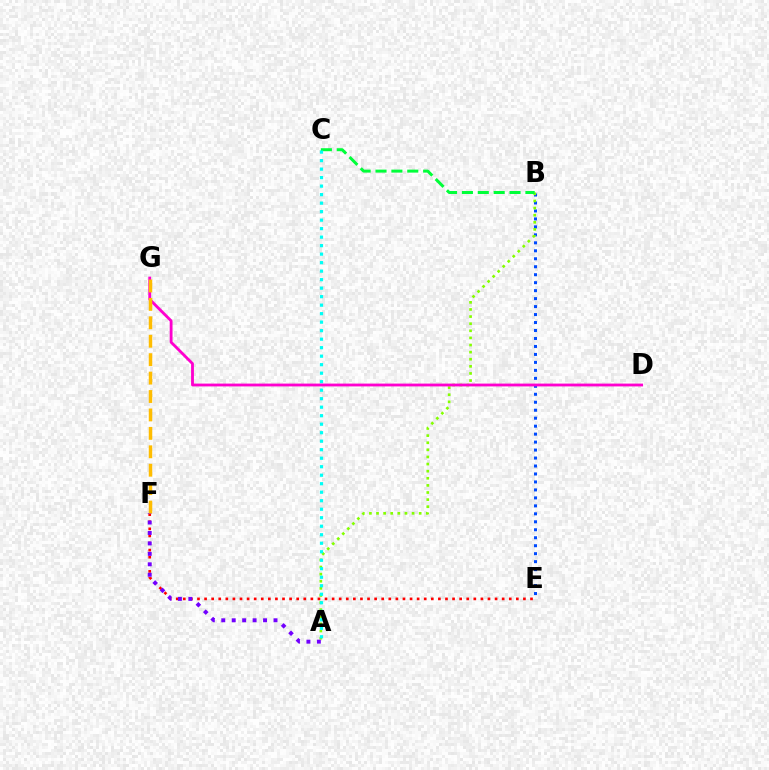{('B', 'E'): [{'color': '#004bff', 'line_style': 'dotted', 'thickness': 2.17}], ('E', 'F'): [{'color': '#ff0000', 'line_style': 'dotted', 'thickness': 1.93}], ('A', 'B'): [{'color': '#84ff00', 'line_style': 'dotted', 'thickness': 1.93}], ('B', 'C'): [{'color': '#00ff39', 'line_style': 'dashed', 'thickness': 2.16}], ('A', 'F'): [{'color': '#7200ff', 'line_style': 'dotted', 'thickness': 2.84}], ('A', 'C'): [{'color': '#00fff6', 'line_style': 'dotted', 'thickness': 2.31}], ('D', 'G'): [{'color': '#ff00cf', 'line_style': 'solid', 'thickness': 2.03}], ('F', 'G'): [{'color': '#ffbd00', 'line_style': 'dashed', 'thickness': 2.5}]}